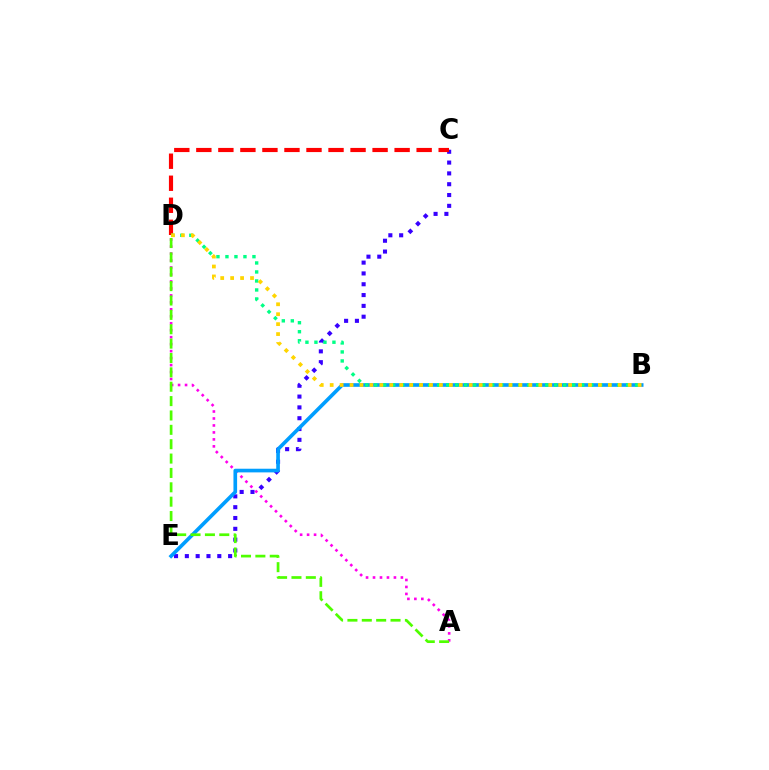{('A', 'D'): [{'color': '#ff00ed', 'line_style': 'dotted', 'thickness': 1.89}, {'color': '#4fff00', 'line_style': 'dashed', 'thickness': 1.95}], ('C', 'E'): [{'color': '#3700ff', 'line_style': 'dotted', 'thickness': 2.94}], ('C', 'D'): [{'color': '#ff0000', 'line_style': 'dashed', 'thickness': 2.99}], ('B', 'E'): [{'color': '#009eff', 'line_style': 'solid', 'thickness': 2.63}], ('B', 'D'): [{'color': '#00ff86', 'line_style': 'dotted', 'thickness': 2.45}, {'color': '#ffd500', 'line_style': 'dotted', 'thickness': 2.7}]}